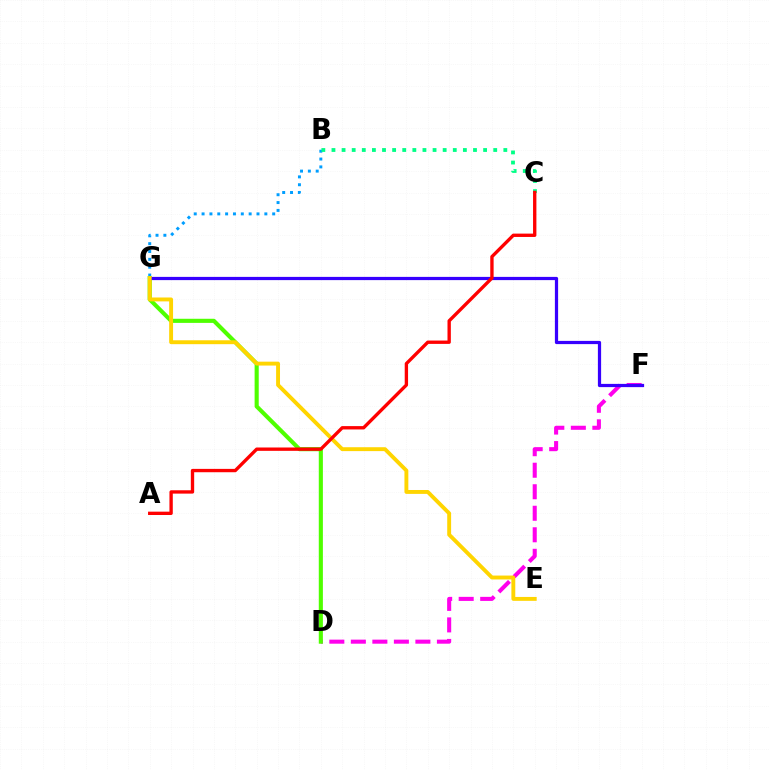{('D', 'F'): [{'color': '#ff00ed', 'line_style': 'dashed', 'thickness': 2.92}], ('B', 'G'): [{'color': '#009eff', 'line_style': 'dotted', 'thickness': 2.13}], ('D', 'G'): [{'color': '#4fff00', 'line_style': 'solid', 'thickness': 2.96}], ('F', 'G'): [{'color': '#3700ff', 'line_style': 'solid', 'thickness': 2.32}], ('E', 'G'): [{'color': '#ffd500', 'line_style': 'solid', 'thickness': 2.8}], ('B', 'C'): [{'color': '#00ff86', 'line_style': 'dotted', 'thickness': 2.75}], ('A', 'C'): [{'color': '#ff0000', 'line_style': 'solid', 'thickness': 2.41}]}